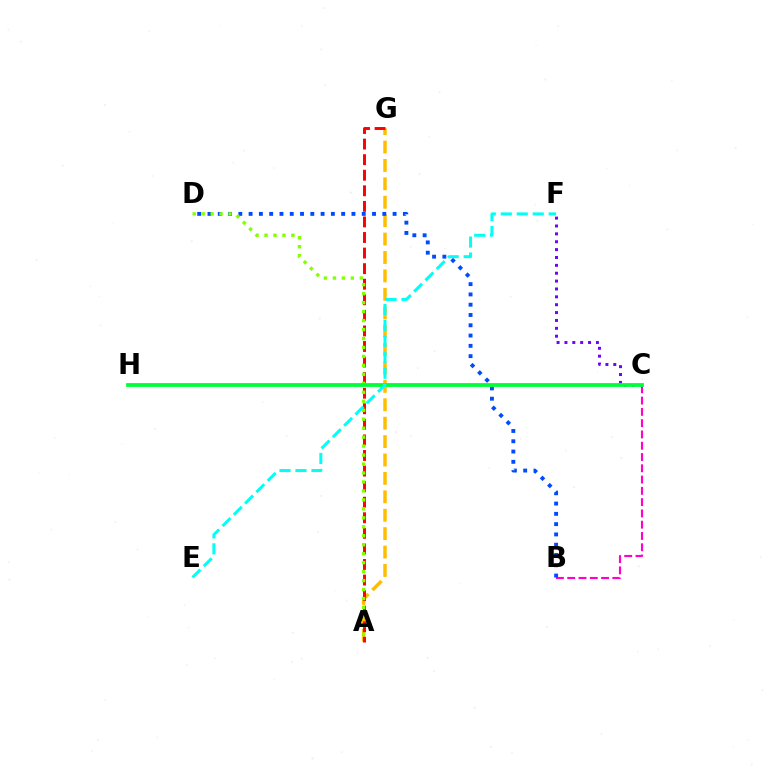{('A', 'G'): [{'color': '#ffbd00', 'line_style': 'dashed', 'thickness': 2.5}, {'color': '#ff0000', 'line_style': 'dashed', 'thickness': 2.12}], ('B', 'C'): [{'color': '#ff00cf', 'line_style': 'dashed', 'thickness': 1.53}], ('C', 'F'): [{'color': '#7200ff', 'line_style': 'dotted', 'thickness': 2.14}], ('B', 'D'): [{'color': '#004bff', 'line_style': 'dotted', 'thickness': 2.79}], ('A', 'D'): [{'color': '#84ff00', 'line_style': 'dotted', 'thickness': 2.44}], ('C', 'H'): [{'color': '#00ff39', 'line_style': 'solid', 'thickness': 2.73}], ('E', 'F'): [{'color': '#00fff6', 'line_style': 'dashed', 'thickness': 2.17}]}